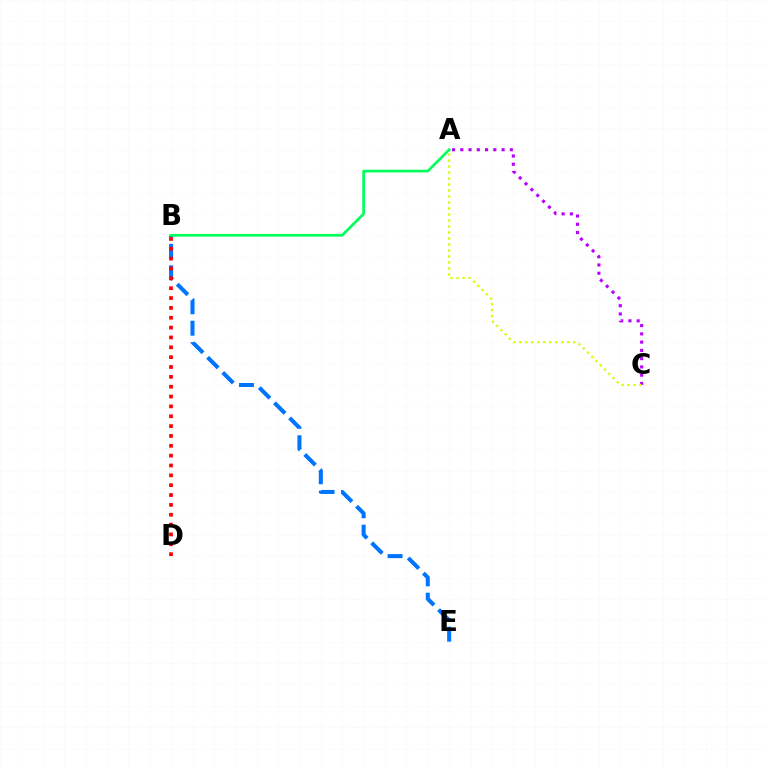{('B', 'E'): [{'color': '#0074ff', 'line_style': 'dashed', 'thickness': 2.91}], ('A', 'C'): [{'color': '#b900ff', 'line_style': 'dotted', 'thickness': 2.24}, {'color': '#d1ff00', 'line_style': 'dotted', 'thickness': 1.63}], ('A', 'B'): [{'color': '#00ff5c', 'line_style': 'solid', 'thickness': 1.94}], ('B', 'D'): [{'color': '#ff0000', 'line_style': 'dotted', 'thickness': 2.68}]}